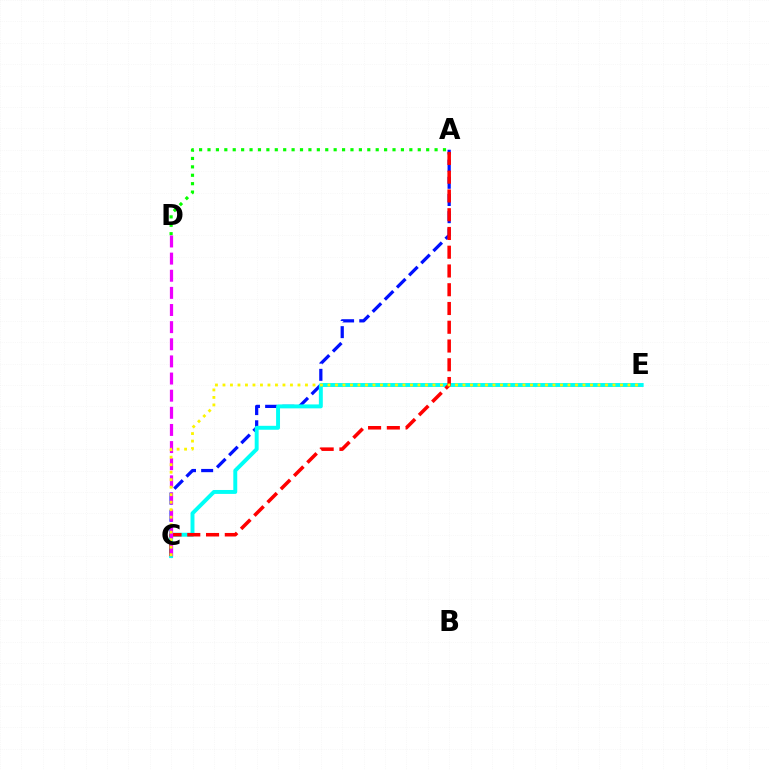{('A', 'C'): [{'color': '#0010ff', 'line_style': 'dashed', 'thickness': 2.33}, {'color': '#ff0000', 'line_style': 'dashed', 'thickness': 2.55}], ('C', 'E'): [{'color': '#00fff6', 'line_style': 'solid', 'thickness': 2.83}, {'color': '#fcf500', 'line_style': 'dotted', 'thickness': 2.04}], ('A', 'D'): [{'color': '#08ff00', 'line_style': 'dotted', 'thickness': 2.29}], ('C', 'D'): [{'color': '#ee00ff', 'line_style': 'dashed', 'thickness': 2.33}]}